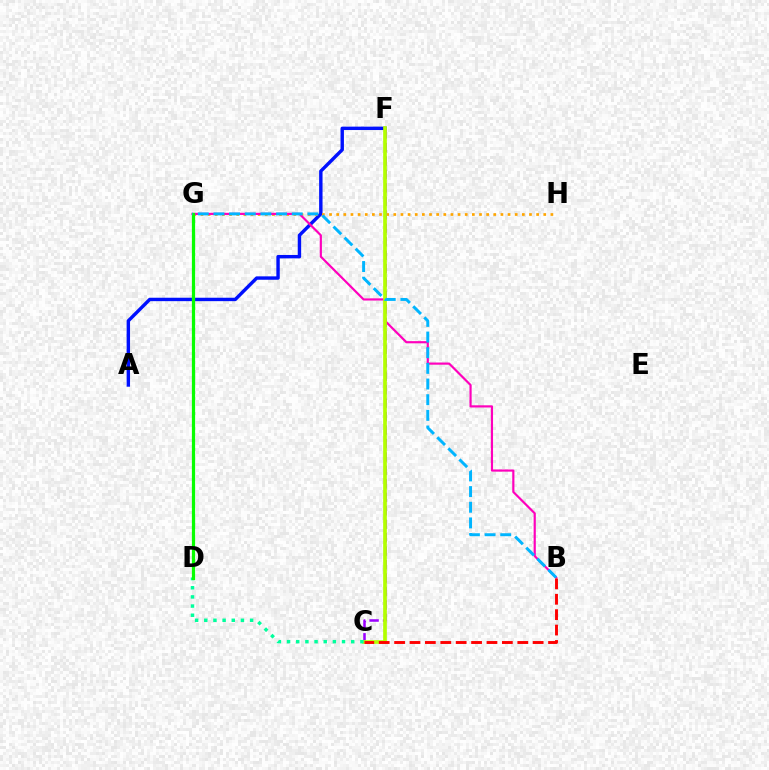{('A', 'F'): [{'color': '#0010ff', 'line_style': 'solid', 'thickness': 2.45}], ('G', 'H'): [{'color': '#ffa500', 'line_style': 'dotted', 'thickness': 1.94}], ('C', 'F'): [{'color': '#9b00ff', 'line_style': 'dashed', 'thickness': 1.83}, {'color': '#b3ff00', 'line_style': 'solid', 'thickness': 2.65}], ('B', 'G'): [{'color': '#ff00bd', 'line_style': 'solid', 'thickness': 1.57}, {'color': '#00b5ff', 'line_style': 'dashed', 'thickness': 2.13}], ('C', 'D'): [{'color': '#00ff9d', 'line_style': 'dotted', 'thickness': 2.49}], ('D', 'G'): [{'color': '#08ff00', 'line_style': 'solid', 'thickness': 2.33}], ('B', 'C'): [{'color': '#ff0000', 'line_style': 'dashed', 'thickness': 2.09}]}